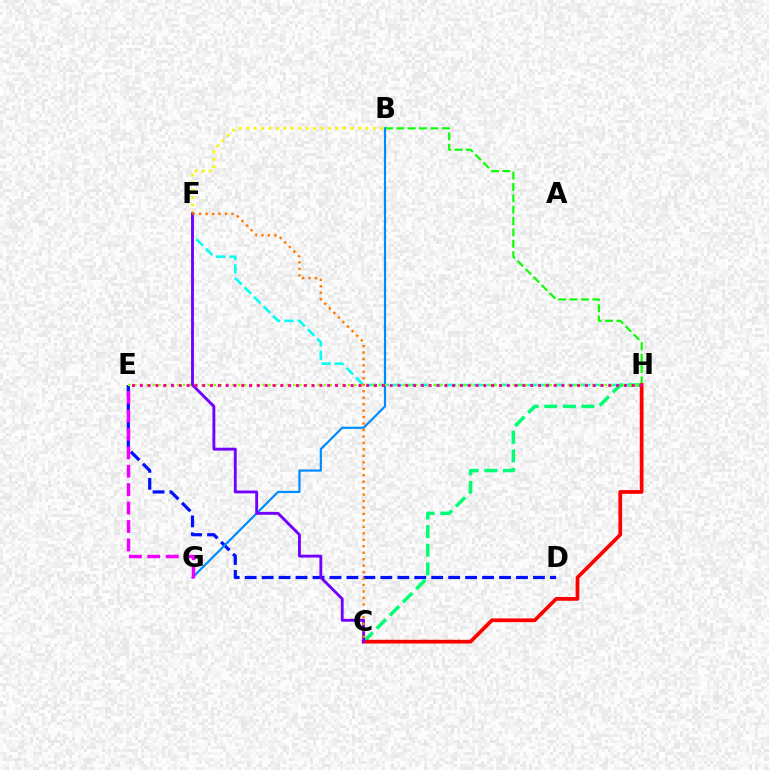{('B', 'H'): [{'color': '#08ff00', 'line_style': 'dashed', 'thickness': 1.54}], ('B', 'F'): [{'color': '#fcf500', 'line_style': 'dotted', 'thickness': 2.03}], ('D', 'E'): [{'color': '#0010ff', 'line_style': 'dashed', 'thickness': 2.3}], ('F', 'H'): [{'color': '#00fff6', 'line_style': 'dashed', 'thickness': 1.83}], ('C', 'H'): [{'color': '#00ff74', 'line_style': 'dashed', 'thickness': 2.53}, {'color': '#ff0000', 'line_style': 'solid', 'thickness': 2.69}], ('B', 'G'): [{'color': '#008cff', 'line_style': 'solid', 'thickness': 1.58}], ('E', 'G'): [{'color': '#ee00ff', 'line_style': 'dashed', 'thickness': 2.5}], ('E', 'H'): [{'color': '#84ff00', 'line_style': 'dotted', 'thickness': 1.66}, {'color': '#ff0094', 'line_style': 'dotted', 'thickness': 2.12}], ('C', 'F'): [{'color': '#7200ff', 'line_style': 'solid', 'thickness': 2.07}, {'color': '#ff7c00', 'line_style': 'dotted', 'thickness': 1.76}]}